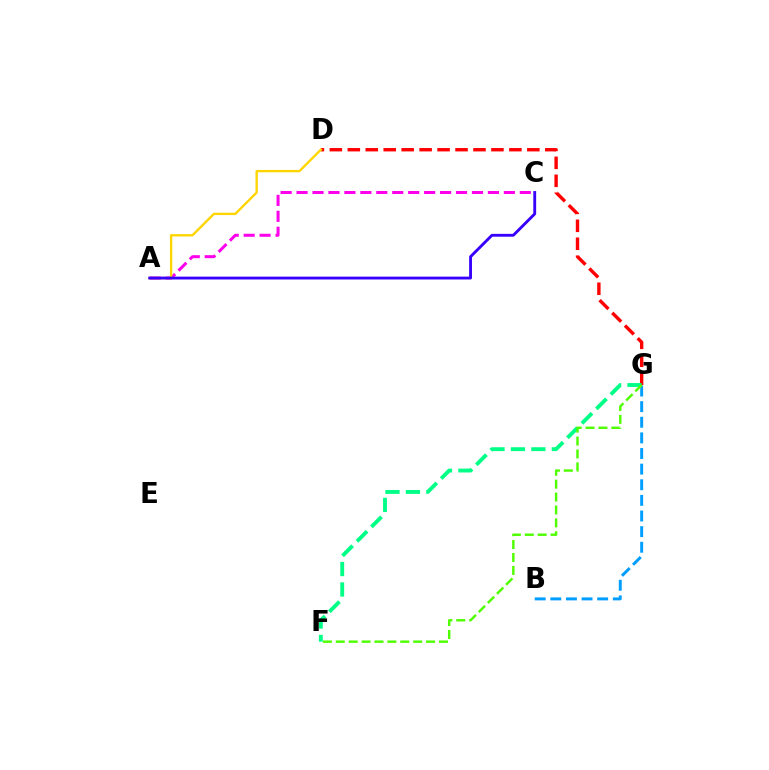{('B', 'G'): [{'color': '#009eff', 'line_style': 'dashed', 'thickness': 2.12}], ('D', 'G'): [{'color': '#ff0000', 'line_style': 'dashed', 'thickness': 2.44}], ('F', 'G'): [{'color': '#00ff86', 'line_style': 'dashed', 'thickness': 2.78}, {'color': '#4fff00', 'line_style': 'dashed', 'thickness': 1.75}], ('A', 'C'): [{'color': '#ff00ed', 'line_style': 'dashed', 'thickness': 2.17}, {'color': '#3700ff', 'line_style': 'solid', 'thickness': 2.05}], ('A', 'D'): [{'color': '#ffd500', 'line_style': 'solid', 'thickness': 1.69}]}